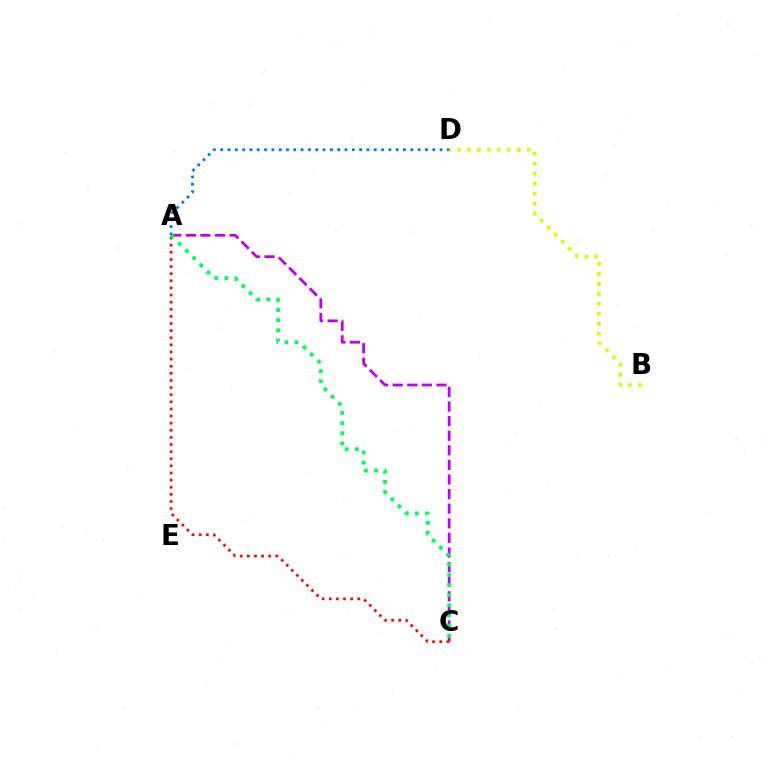{('B', 'D'): [{'color': '#d1ff00', 'line_style': 'dotted', 'thickness': 2.71}], ('A', 'C'): [{'color': '#b900ff', 'line_style': 'dashed', 'thickness': 1.98}, {'color': '#ff0000', 'line_style': 'dotted', 'thickness': 1.93}, {'color': '#00ff5c', 'line_style': 'dotted', 'thickness': 2.76}], ('A', 'D'): [{'color': '#0074ff', 'line_style': 'dotted', 'thickness': 1.99}]}